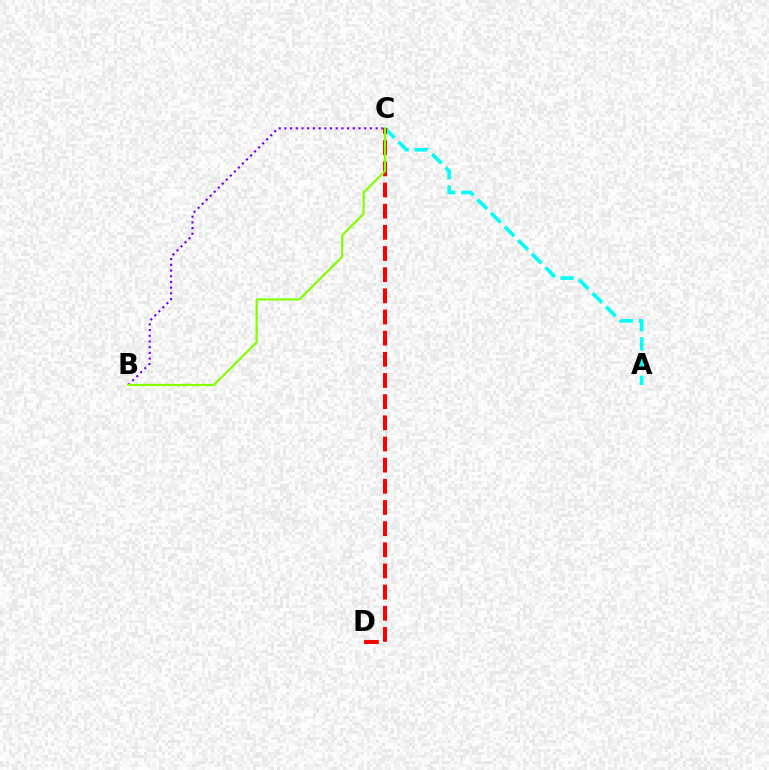{('A', 'C'): [{'color': '#00fff6', 'line_style': 'dashed', 'thickness': 2.61}], ('B', 'C'): [{'color': '#7200ff', 'line_style': 'dotted', 'thickness': 1.55}, {'color': '#84ff00', 'line_style': 'solid', 'thickness': 1.6}], ('C', 'D'): [{'color': '#ff0000', 'line_style': 'dashed', 'thickness': 2.88}]}